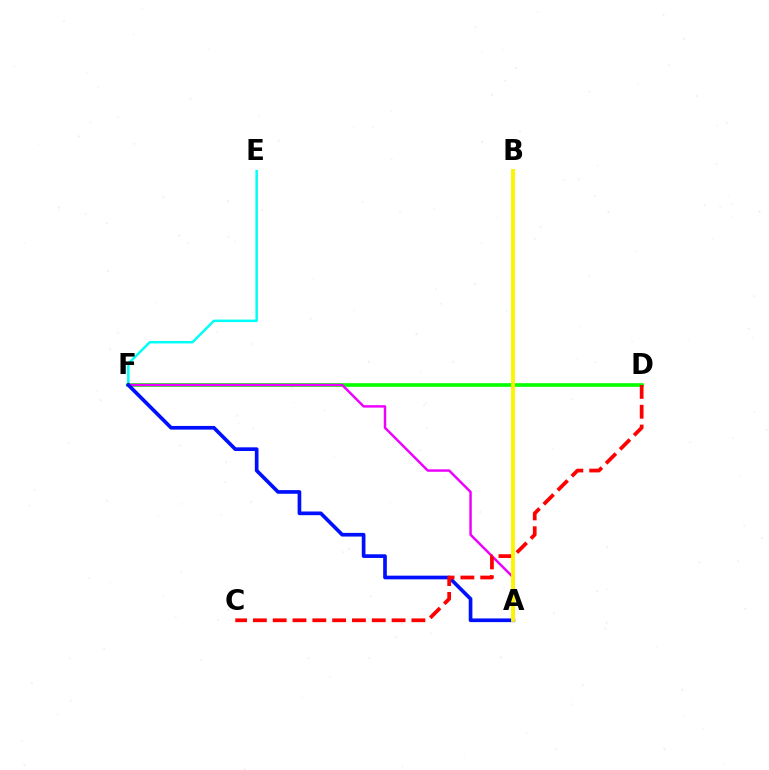{('E', 'F'): [{'color': '#00fff6', 'line_style': 'solid', 'thickness': 1.79}], ('D', 'F'): [{'color': '#08ff00', 'line_style': 'solid', 'thickness': 2.64}], ('A', 'F'): [{'color': '#ee00ff', 'line_style': 'solid', 'thickness': 1.77}, {'color': '#0010ff', 'line_style': 'solid', 'thickness': 2.65}], ('C', 'D'): [{'color': '#ff0000', 'line_style': 'dashed', 'thickness': 2.69}], ('A', 'B'): [{'color': '#fcf500', 'line_style': 'solid', 'thickness': 2.79}]}